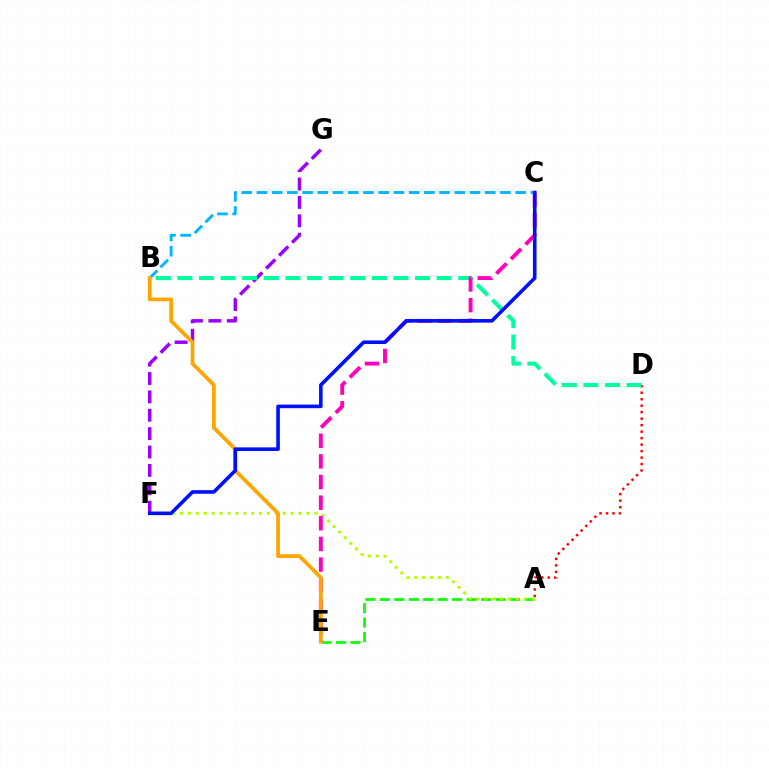{('A', 'E'): [{'color': '#08ff00', 'line_style': 'dashed', 'thickness': 1.97}], ('A', 'D'): [{'color': '#ff0000', 'line_style': 'dotted', 'thickness': 1.76}], ('F', 'G'): [{'color': '#9b00ff', 'line_style': 'dashed', 'thickness': 2.5}], ('B', 'D'): [{'color': '#00ff9d', 'line_style': 'dashed', 'thickness': 2.94}], ('A', 'F'): [{'color': '#b3ff00', 'line_style': 'dotted', 'thickness': 2.15}], ('C', 'E'): [{'color': '#ff00bd', 'line_style': 'dashed', 'thickness': 2.8}], ('B', 'C'): [{'color': '#00b5ff', 'line_style': 'dashed', 'thickness': 2.07}], ('B', 'E'): [{'color': '#ffa500', 'line_style': 'solid', 'thickness': 2.69}], ('C', 'F'): [{'color': '#0010ff', 'line_style': 'solid', 'thickness': 2.59}]}